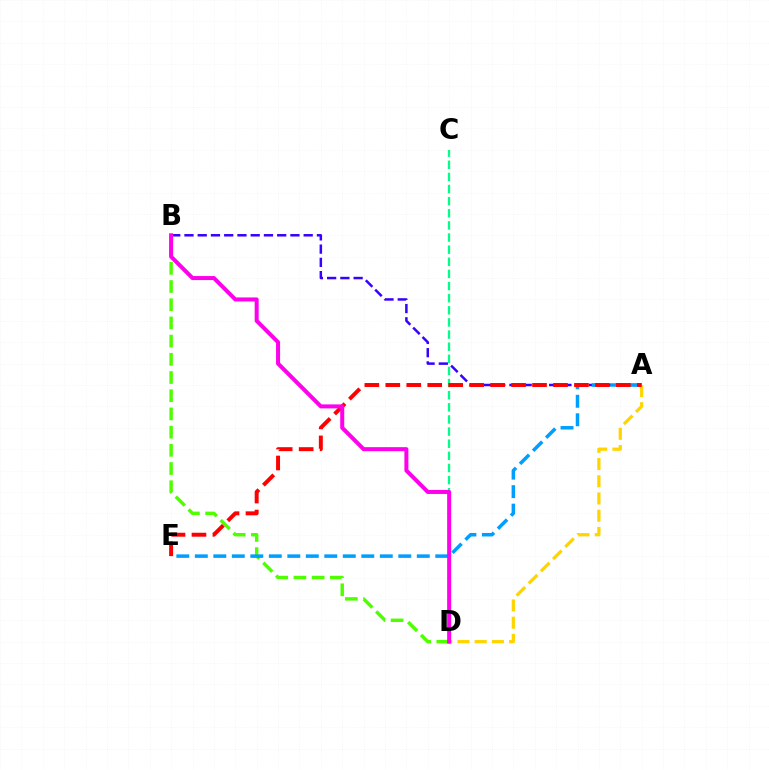{('B', 'D'): [{'color': '#4fff00', 'line_style': 'dashed', 'thickness': 2.47}, {'color': '#ff00ed', 'line_style': 'solid', 'thickness': 2.89}], ('C', 'D'): [{'color': '#00ff86', 'line_style': 'dashed', 'thickness': 1.65}], ('A', 'B'): [{'color': '#3700ff', 'line_style': 'dashed', 'thickness': 1.8}], ('A', 'E'): [{'color': '#009eff', 'line_style': 'dashed', 'thickness': 2.51}, {'color': '#ff0000', 'line_style': 'dashed', 'thickness': 2.85}], ('A', 'D'): [{'color': '#ffd500', 'line_style': 'dashed', 'thickness': 2.34}]}